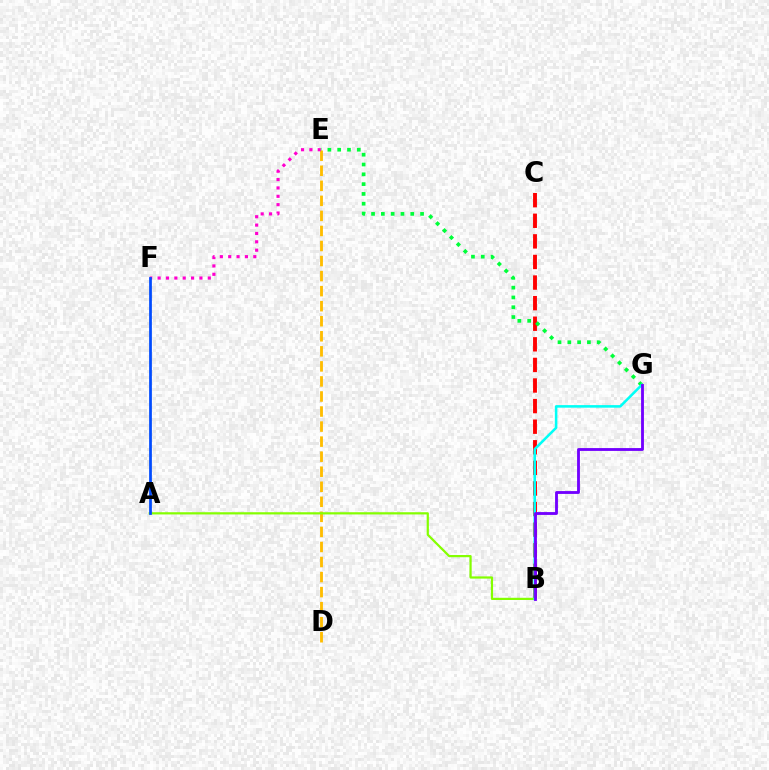{('B', 'C'): [{'color': '#ff0000', 'line_style': 'dashed', 'thickness': 2.8}], ('E', 'G'): [{'color': '#00ff39', 'line_style': 'dotted', 'thickness': 2.66}], ('D', 'E'): [{'color': '#ffbd00', 'line_style': 'dashed', 'thickness': 2.04}], ('A', 'B'): [{'color': '#84ff00', 'line_style': 'solid', 'thickness': 1.59}], ('E', 'F'): [{'color': '#ff00cf', 'line_style': 'dotted', 'thickness': 2.27}], ('B', 'G'): [{'color': '#00fff6', 'line_style': 'solid', 'thickness': 1.84}, {'color': '#7200ff', 'line_style': 'solid', 'thickness': 2.04}], ('A', 'F'): [{'color': '#004bff', 'line_style': 'solid', 'thickness': 1.98}]}